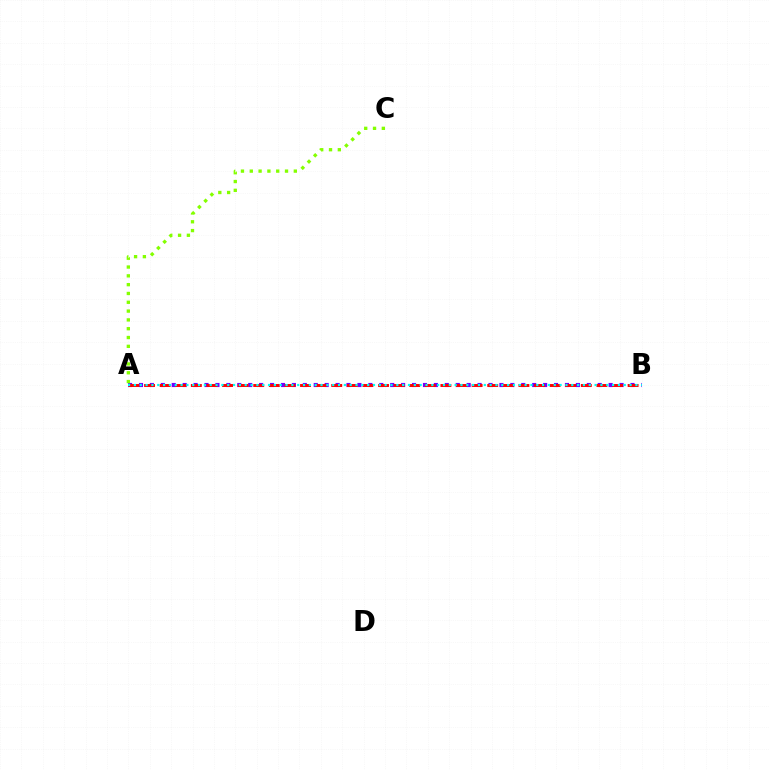{('A', 'B'): [{'color': '#7200ff', 'line_style': 'dotted', 'thickness': 2.97}, {'color': '#ff0000', 'line_style': 'dashed', 'thickness': 2.12}, {'color': '#00fff6', 'line_style': 'dotted', 'thickness': 1.58}], ('A', 'C'): [{'color': '#84ff00', 'line_style': 'dotted', 'thickness': 2.39}]}